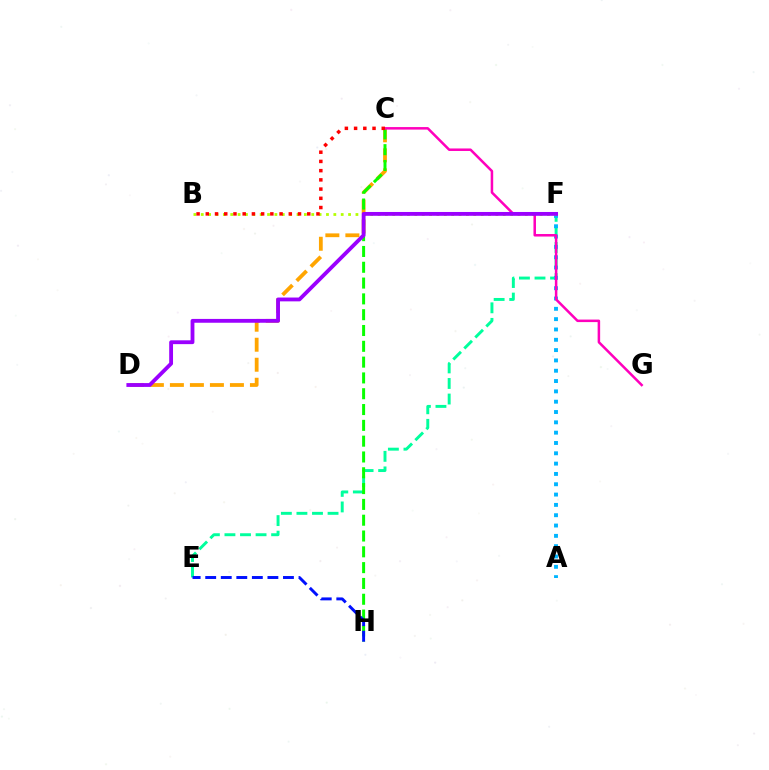{('E', 'F'): [{'color': '#00ff9d', 'line_style': 'dashed', 'thickness': 2.11}], ('A', 'F'): [{'color': '#00b5ff', 'line_style': 'dotted', 'thickness': 2.8}], ('C', 'D'): [{'color': '#ffa500', 'line_style': 'dashed', 'thickness': 2.72}], ('C', 'H'): [{'color': '#08ff00', 'line_style': 'dashed', 'thickness': 2.15}], ('B', 'F'): [{'color': '#b3ff00', 'line_style': 'dotted', 'thickness': 2.0}], ('C', 'G'): [{'color': '#ff00bd', 'line_style': 'solid', 'thickness': 1.81}], ('D', 'F'): [{'color': '#9b00ff', 'line_style': 'solid', 'thickness': 2.76}], ('B', 'C'): [{'color': '#ff0000', 'line_style': 'dotted', 'thickness': 2.51}], ('E', 'H'): [{'color': '#0010ff', 'line_style': 'dashed', 'thickness': 2.11}]}